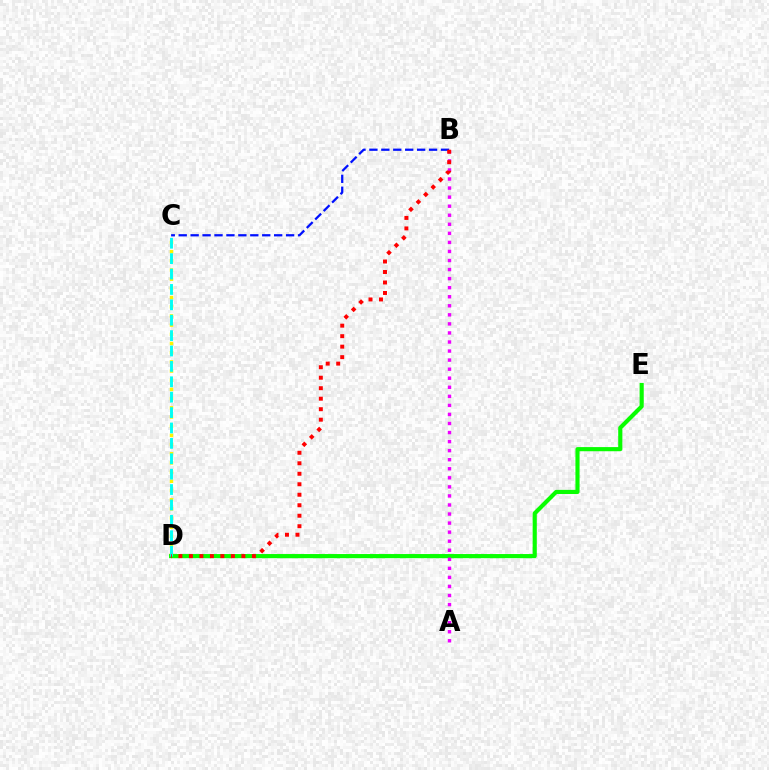{('C', 'D'): [{'color': '#fcf500', 'line_style': 'dotted', 'thickness': 2.5}, {'color': '#00fff6', 'line_style': 'dashed', 'thickness': 2.09}], ('D', 'E'): [{'color': '#08ff00', 'line_style': 'solid', 'thickness': 2.98}], ('B', 'C'): [{'color': '#0010ff', 'line_style': 'dashed', 'thickness': 1.62}], ('A', 'B'): [{'color': '#ee00ff', 'line_style': 'dotted', 'thickness': 2.46}], ('B', 'D'): [{'color': '#ff0000', 'line_style': 'dotted', 'thickness': 2.85}]}